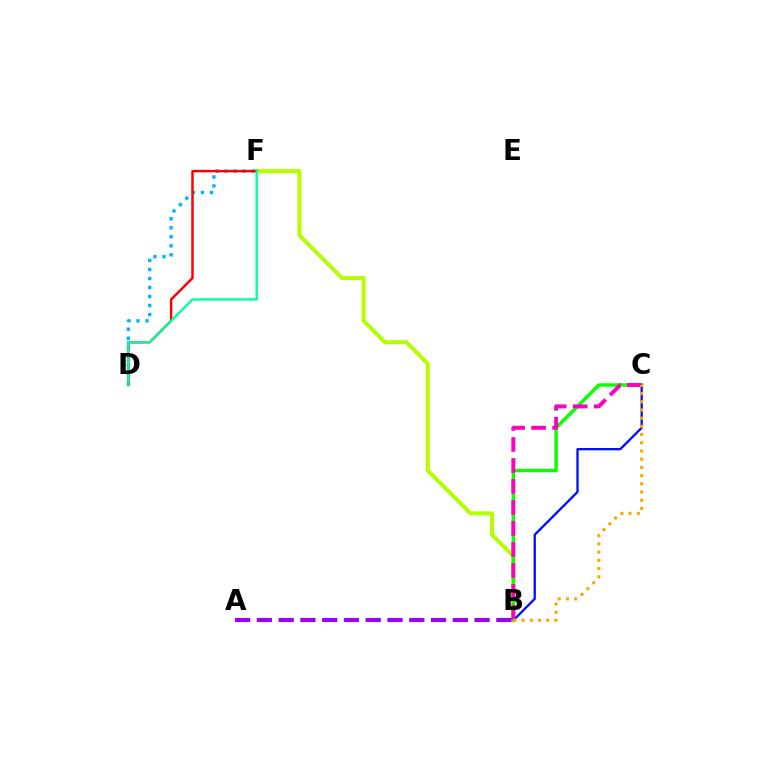{('B', 'F'): [{'color': '#b3ff00', 'line_style': 'solid', 'thickness': 2.89}], ('B', 'C'): [{'color': '#0010ff', 'line_style': 'solid', 'thickness': 1.66}, {'color': '#08ff00', 'line_style': 'solid', 'thickness': 2.47}, {'color': '#ff00bd', 'line_style': 'dashed', 'thickness': 2.85}, {'color': '#ffa500', 'line_style': 'dotted', 'thickness': 2.23}], ('D', 'F'): [{'color': '#00b5ff', 'line_style': 'dotted', 'thickness': 2.45}, {'color': '#ff0000', 'line_style': 'solid', 'thickness': 1.77}, {'color': '#00ff9d', 'line_style': 'solid', 'thickness': 1.68}], ('A', 'B'): [{'color': '#9b00ff', 'line_style': 'dashed', 'thickness': 2.96}]}